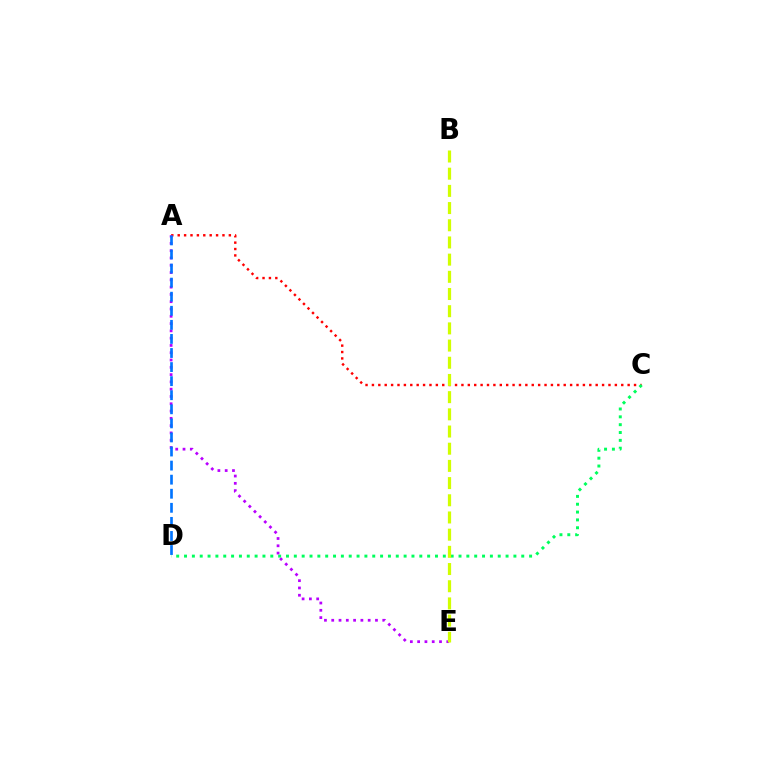{('A', 'C'): [{'color': '#ff0000', 'line_style': 'dotted', 'thickness': 1.74}], ('A', 'E'): [{'color': '#b900ff', 'line_style': 'dotted', 'thickness': 1.98}], ('A', 'D'): [{'color': '#0074ff', 'line_style': 'dashed', 'thickness': 1.91}], ('C', 'D'): [{'color': '#00ff5c', 'line_style': 'dotted', 'thickness': 2.13}], ('B', 'E'): [{'color': '#d1ff00', 'line_style': 'dashed', 'thickness': 2.34}]}